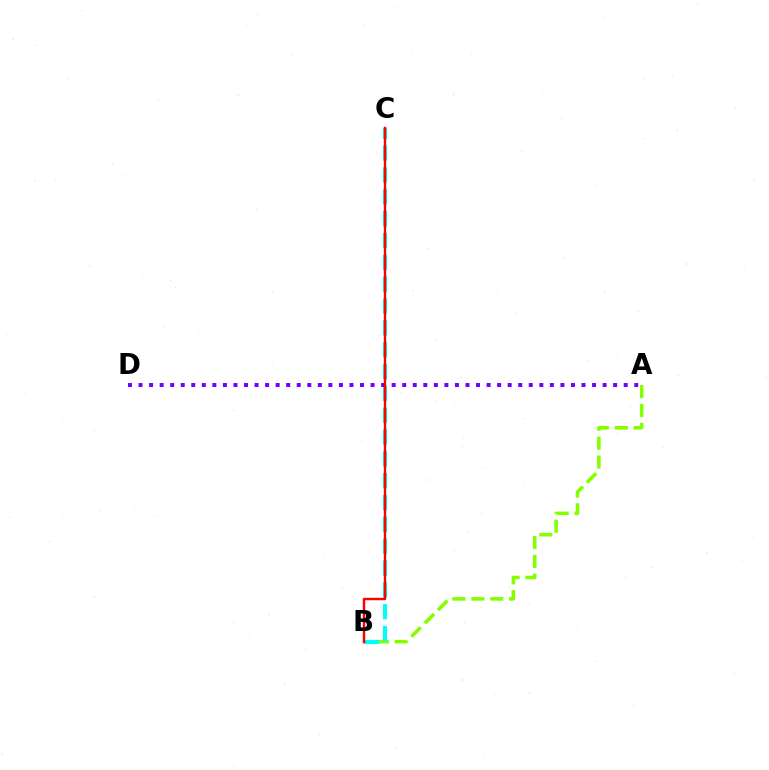{('A', 'B'): [{'color': '#84ff00', 'line_style': 'dashed', 'thickness': 2.56}], ('B', 'C'): [{'color': '#00fff6', 'line_style': 'dashed', 'thickness': 2.97}, {'color': '#ff0000', 'line_style': 'solid', 'thickness': 1.75}], ('A', 'D'): [{'color': '#7200ff', 'line_style': 'dotted', 'thickness': 2.87}]}